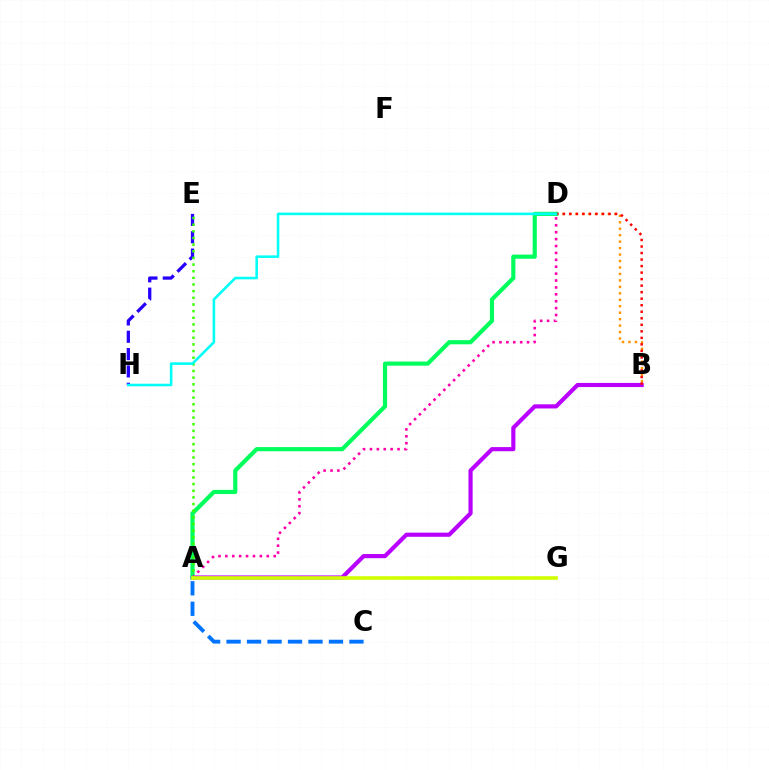{('A', 'B'): [{'color': '#b900ff', 'line_style': 'solid', 'thickness': 2.98}], ('B', 'D'): [{'color': '#ff9400', 'line_style': 'dotted', 'thickness': 1.75}, {'color': '#ff0000', 'line_style': 'dotted', 'thickness': 1.77}], ('A', 'C'): [{'color': '#0074ff', 'line_style': 'dashed', 'thickness': 2.78}], ('E', 'H'): [{'color': '#2500ff', 'line_style': 'dashed', 'thickness': 2.35}], ('A', 'D'): [{'color': '#00ff5c', 'line_style': 'solid', 'thickness': 3.0}, {'color': '#ff00ac', 'line_style': 'dotted', 'thickness': 1.88}], ('A', 'E'): [{'color': '#3dff00', 'line_style': 'dotted', 'thickness': 1.81}], ('A', 'G'): [{'color': '#d1ff00', 'line_style': 'solid', 'thickness': 2.61}], ('D', 'H'): [{'color': '#00fff6', 'line_style': 'solid', 'thickness': 1.85}]}